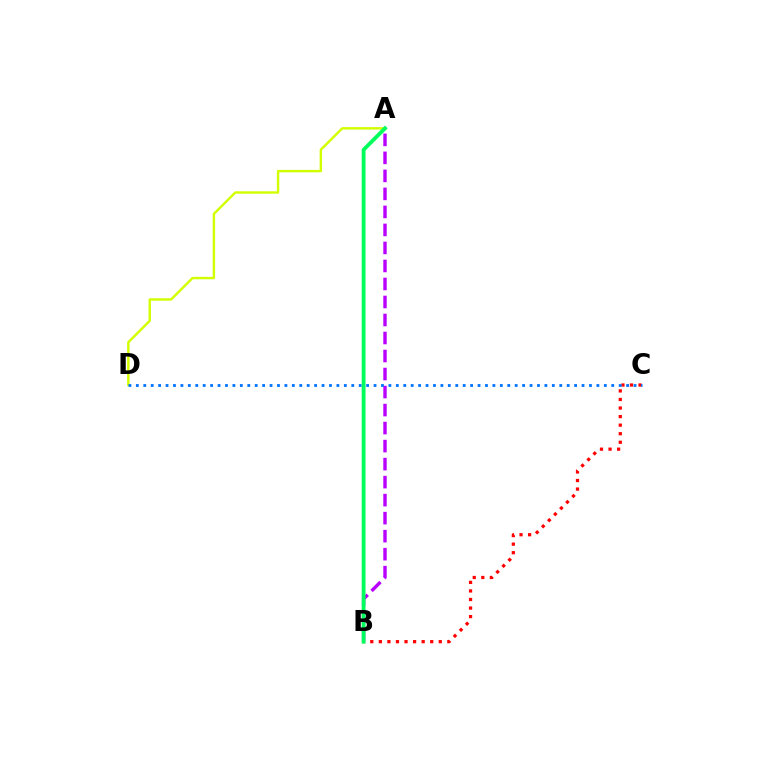{('A', 'B'): [{'color': '#b900ff', 'line_style': 'dashed', 'thickness': 2.45}, {'color': '#00ff5c', 'line_style': 'solid', 'thickness': 2.77}], ('A', 'D'): [{'color': '#d1ff00', 'line_style': 'solid', 'thickness': 1.73}], ('B', 'C'): [{'color': '#ff0000', 'line_style': 'dotted', 'thickness': 2.33}], ('C', 'D'): [{'color': '#0074ff', 'line_style': 'dotted', 'thickness': 2.02}]}